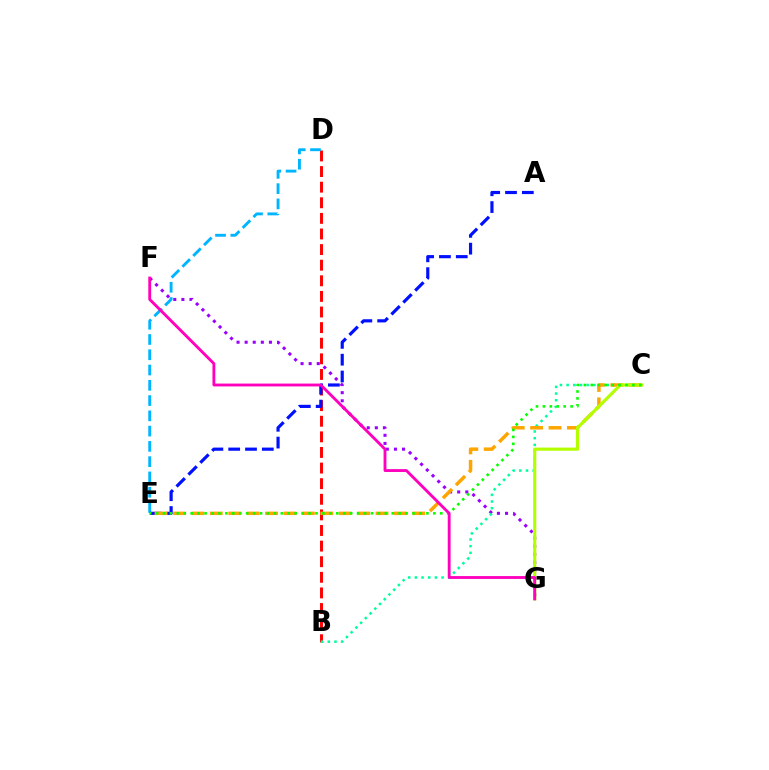{('F', 'G'): [{'color': '#9b00ff', 'line_style': 'dotted', 'thickness': 2.2}, {'color': '#ff00bd', 'line_style': 'solid', 'thickness': 2.05}], ('B', 'D'): [{'color': '#ff0000', 'line_style': 'dashed', 'thickness': 2.12}], ('D', 'E'): [{'color': '#00b5ff', 'line_style': 'dashed', 'thickness': 2.07}], ('A', 'E'): [{'color': '#0010ff', 'line_style': 'dashed', 'thickness': 2.28}], ('B', 'C'): [{'color': '#00ff9d', 'line_style': 'dotted', 'thickness': 1.82}], ('C', 'E'): [{'color': '#ffa500', 'line_style': 'dashed', 'thickness': 2.5}, {'color': '#08ff00', 'line_style': 'dotted', 'thickness': 1.88}], ('C', 'G'): [{'color': '#b3ff00', 'line_style': 'solid', 'thickness': 2.27}]}